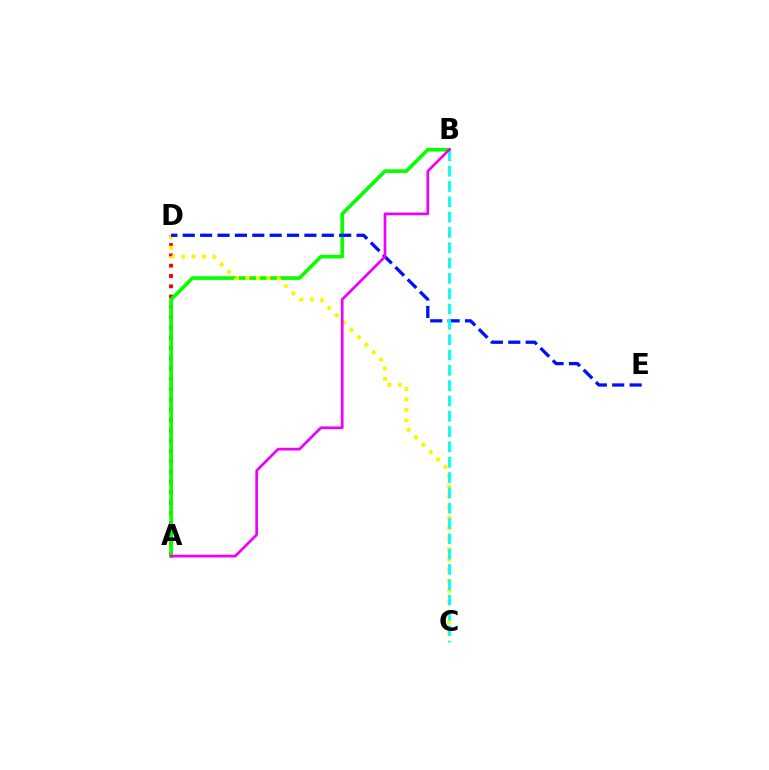{('A', 'D'): [{'color': '#ff0000', 'line_style': 'dotted', 'thickness': 2.8}], ('A', 'B'): [{'color': '#08ff00', 'line_style': 'solid', 'thickness': 2.64}, {'color': '#ee00ff', 'line_style': 'solid', 'thickness': 1.94}], ('C', 'D'): [{'color': '#fcf500', 'line_style': 'dotted', 'thickness': 2.84}], ('D', 'E'): [{'color': '#0010ff', 'line_style': 'dashed', 'thickness': 2.36}], ('B', 'C'): [{'color': '#00fff6', 'line_style': 'dashed', 'thickness': 2.08}]}